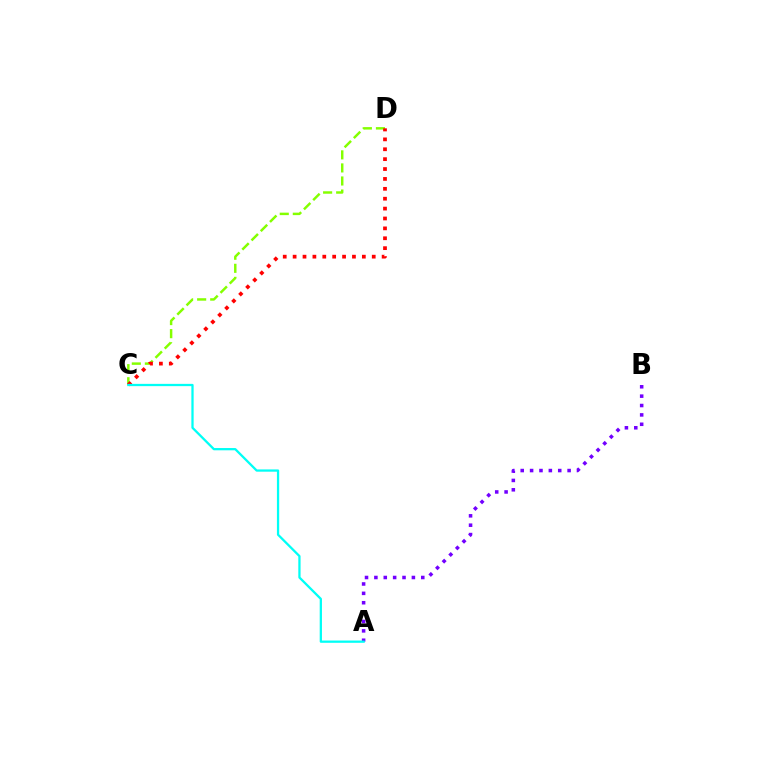{('C', 'D'): [{'color': '#84ff00', 'line_style': 'dashed', 'thickness': 1.77}, {'color': '#ff0000', 'line_style': 'dotted', 'thickness': 2.69}], ('A', 'B'): [{'color': '#7200ff', 'line_style': 'dotted', 'thickness': 2.55}], ('A', 'C'): [{'color': '#00fff6', 'line_style': 'solid', 'thickness': 1.64}]}